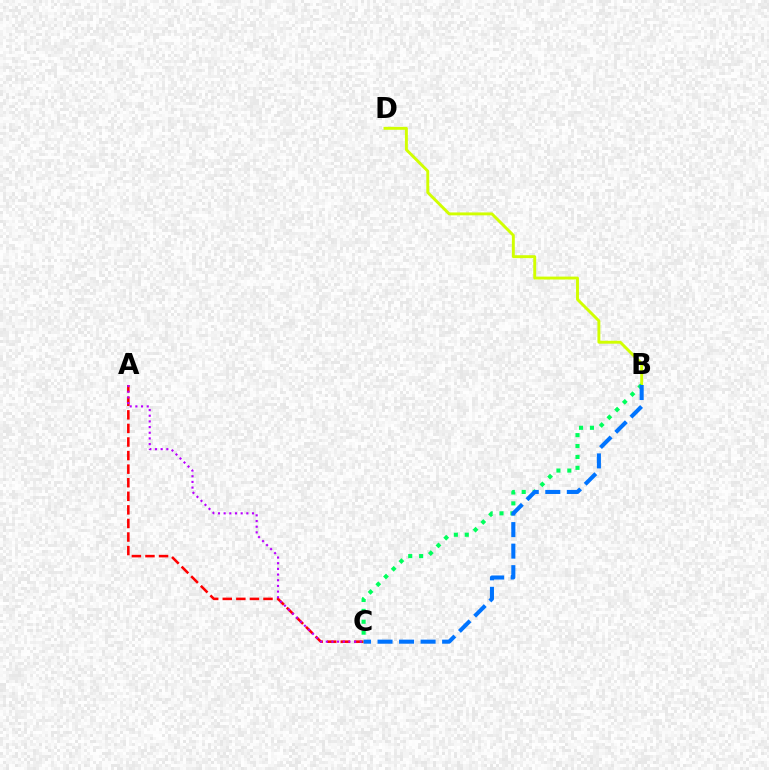{('B', 'D'): [{'color': '#d1ff00', 'line_style': 'solid', 'thickness': 2.09}], ('A', 'C'): [{'color': '#ff0000', 'line_style': 'dashed', 'thickness': 1.84}, {'color': '#b900ff', 'line_style': 'dotted', 'thickness': 1.54}], ('B', 'C'): [{'color': '#00ff5c', 'line_style': 'dotted', 'thickness': 2.96}, {'color': '#0074ff', 'line_style': 'dashed', 'thickness': 2.92}]}